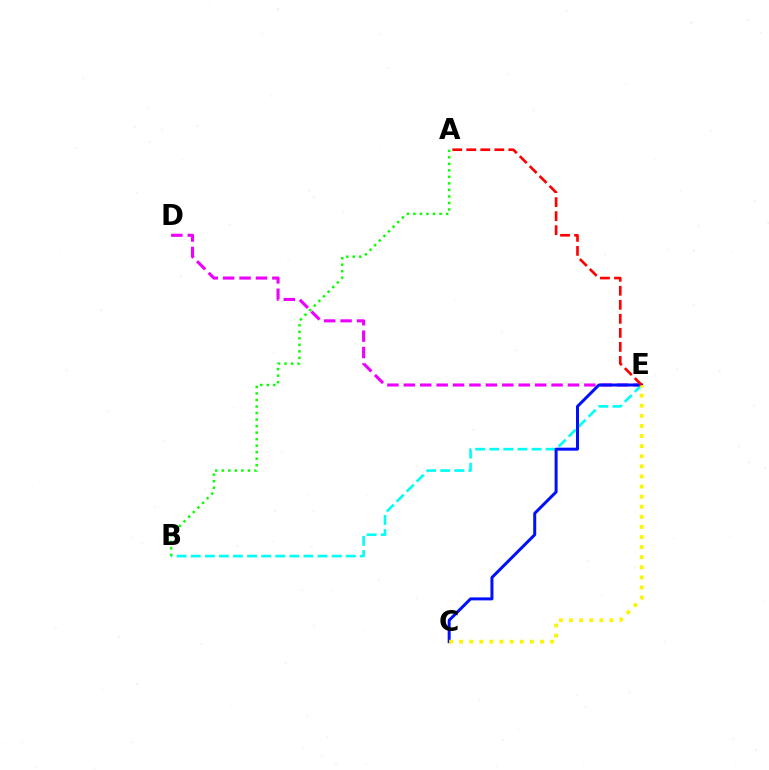{('D', 'E'): [{'color': '#ee00ff', 'line_style': 'dashed', 'thickness': 2.23}], ('B', 'E'): [{'color': '#00fff6', 'line_style': 'dashed', 'thickness': 1.91}], ('C', 'E'): [{'color': '#0010ff', 'line_style': 'solid', 'thickness': 2.15}, {'color': '#fcf500', 'line_style': 'dotted', 'thickness': 2.74}], ('A', 'B'): [{'color': '#08ff00', 'line_style': 'dotted', 'thickness': 1.77}], ('A', 'E'): [{'color': '#ff0000', 'line_style': 'dashed', 'thickness': 1.91}]}